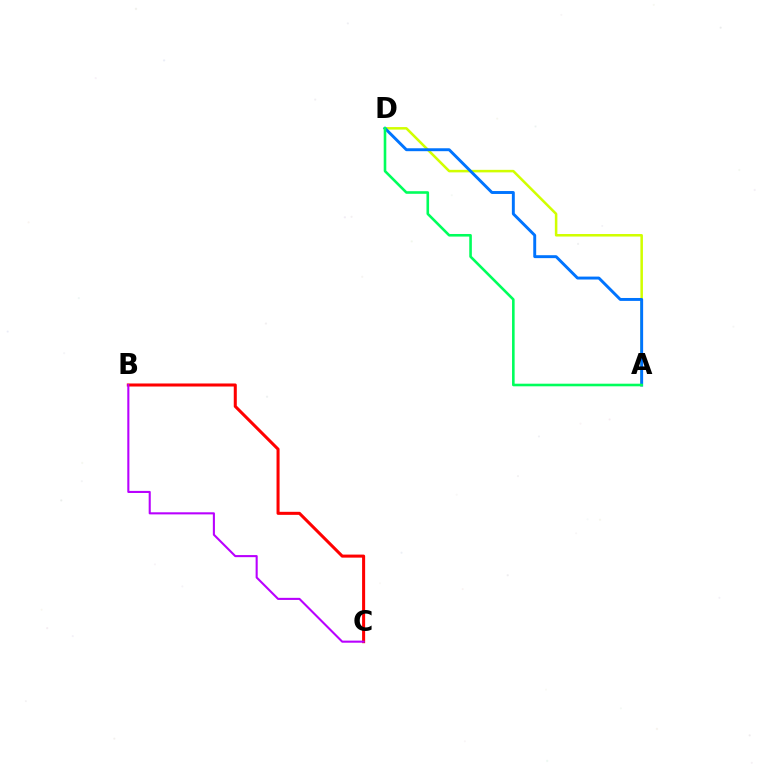{('B', 'C'): [{'color': '#ff0000', 'line_style': 'solid', 'thickness': 2.19}, {'color': '#b900ff', 'line_style': 'solid', 'thickness': 1.5}], ('A', 'D'): [{'color': '#d1ff00', 'line_style': 'solid', 'thickness': 1.82}, {'color': '#0074ff', 'line_style': 'solid', 'thickness': 2.11}, {'color': '#00ff5c', 'line_style': 'solid', 'thickness': 1.87}]}